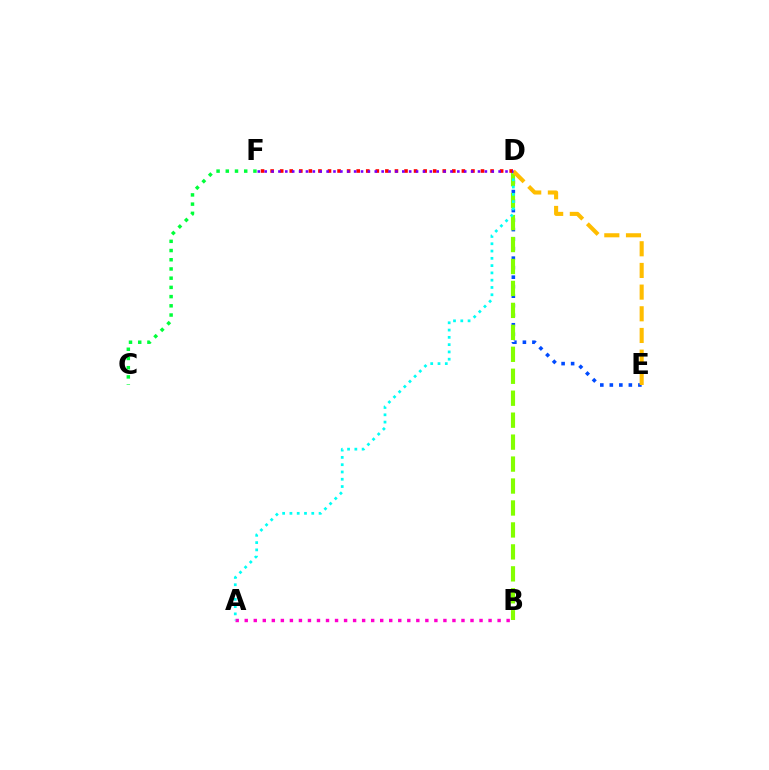{('A', 'B'): [{'color': '#ff00cf', 'line_style': 'dotted', 'thickness': 2.45}], ('D', 'E'): [{'color': '#004bff', 'line_style': 'dotted', 'thickness': 2.58}, {'color': '#ffbd00', 'line_style': 'dashed', 'thickness': 2.94}], ('B', 'D'): [{'color': '#84ff00', 'line_style': 'dashed', 'thickness': 2.98}], ('A', 'D'): [{'color': '#00fff6', 'line_style': 'dotted', 'thickness': 1.98}], ('D', 'F'): [{'color': '#ff0000', 'line_style': 'dotted', 'thickness': 2.6}, {'color': '#7200ff', 'line_style': 'dotted', 'thickness': 1.87}], ('C', 'F'): [{'color': '#00ff39', 'line_style': 'dotted', 'thickness': 2.5}]}